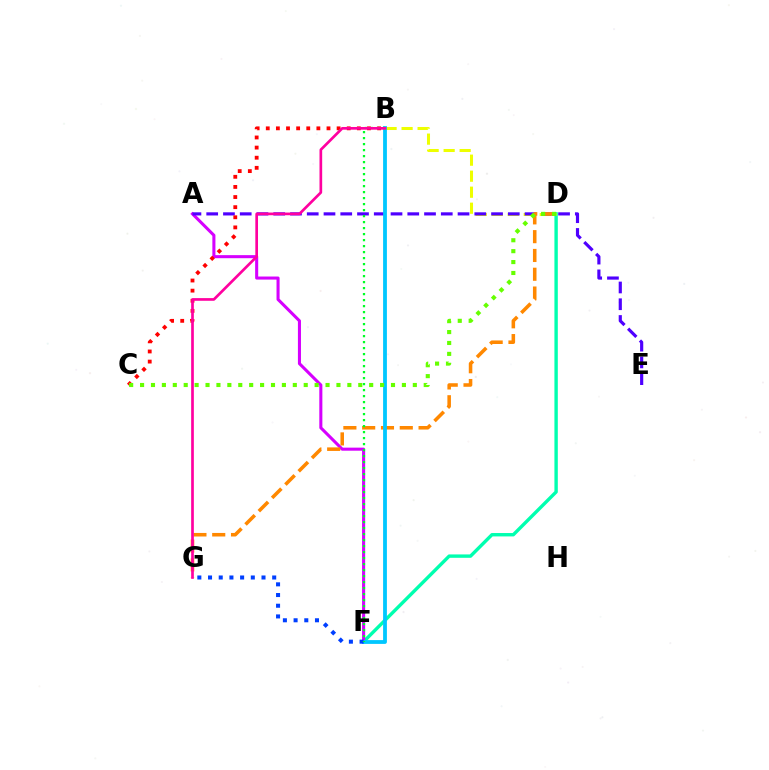{('D', 'F'): [{'color': '#00ffaf', 'line_style': 'solid', 'thickness': 2.44}], ('B', 'D'): [{'color': '#eeff00', 'line_style': 'dashed', 'thickness': 2.18}], ('A', 'F'): [{'color': '#d600ff', 'line_style': 'solid', 'thickness': 2.21}], ('A', 'E'): [{'color': '#4f00ff', 'line_style': 'dashed', 'thickness': 2.28}], ('D', 'G'): [{'color': '#ff8800', 'line_style': 'dashed', 'thickness': 2.55}], ('B', 'C'): [{'color': '#ff0000', 'line_style': 'dotted', 'thickness': 2.75}], ('B', 'F'): [{'color': '#00c7ff', 'line_style': 'solid', 'thickness': 2.73}, {'color': '#00ff27', 'line_style': 'dotted', 'thickness': 1.63}], ('C', 'D'): [{'color': '#66ff00', 'line_style': 'dotted', 'thickness': 2.96}], ('F', 'G'): [{'color': '#003fff', 'line_style': 'dotted', 'thickness': 2.91}], ('B', 'G'): [{'color': '#ff00a0', 'line_style': 'solid', 'thickness': 1.93}]}